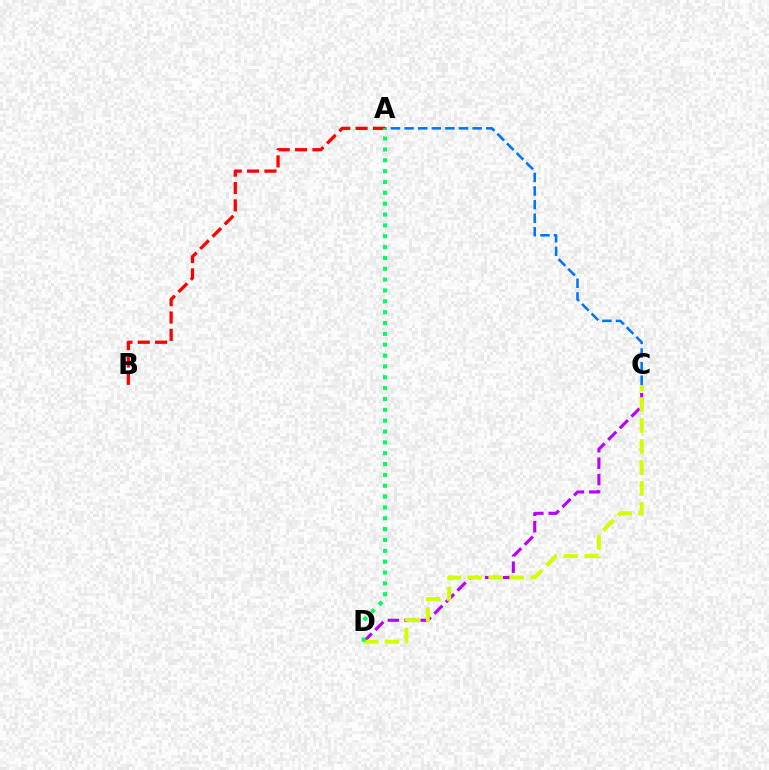{('A', 'C'): [{'color': '#0074ff', 'line_style': 'dashed', 'thickness': 1.85}], ('C', 'D'): [{'color': '#b900ff', 'line_style': 'dashed', 'thickness': 2.23}, {'color': '#d1ff00', 'line_style': 'dashed', 'thickness': 2.85}], ('A', 'B'): [{'color': '#ff0000', 'line_style': 'dashed', 'thickness': 2.36}], ('A', 'D'): [{'color': '#00ff5c', 'line_style': 'dotted', 'thickness': 2.95}]}